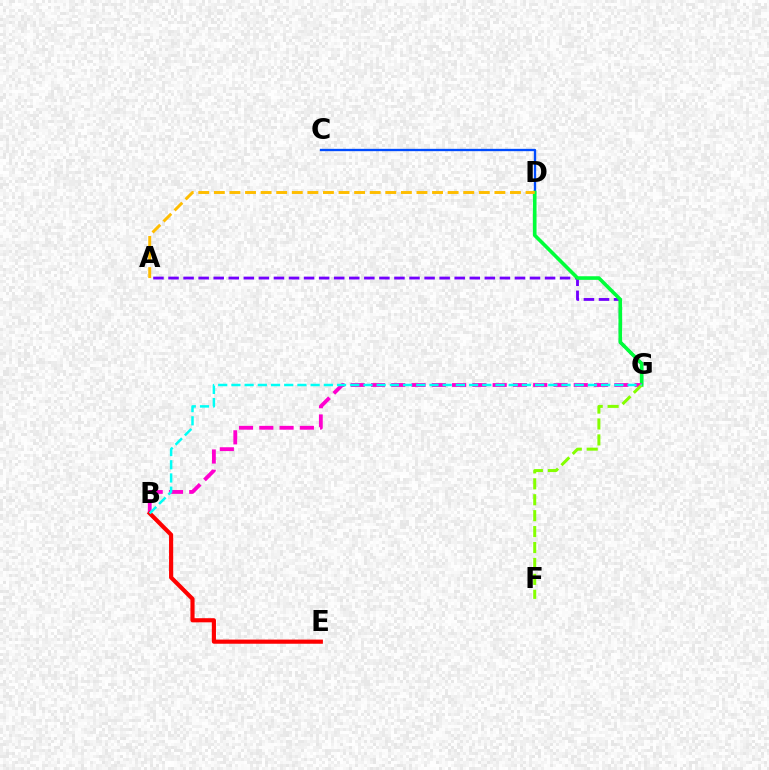{('C', 'D'): [{'color': '#004bff', 'line_style': 'solid', 'thickness': 1.68}], ('A', 'G'): [{'color': '#7200ff', 'line_style': 'dashed', 'thickness': 2.05}], ('D', 'G'): [{'color': '#00ff39', 'line_style': 'solid', 'thickness': 2.6}], ('A', 'D'): [{'color': '#ffbd00', 'line_style': 'dashed', 'thickness': 2.12}], ('B', 'G'): [{'color': '#ff00cf', 'line_style': 'dashed', 'thickness': 2.75}, {'color': '#00fff6', 'line_style': 'dashed', 'thickness': 1.79}], ('F', 'G'): [{'color': '#84ff00', 'line_style': 'dashed', 'thickness': 2.16}], ('B', 'E'): [{'color': '#ff0000', 'line_style': 'solid', 'thickness': 2.99}]}